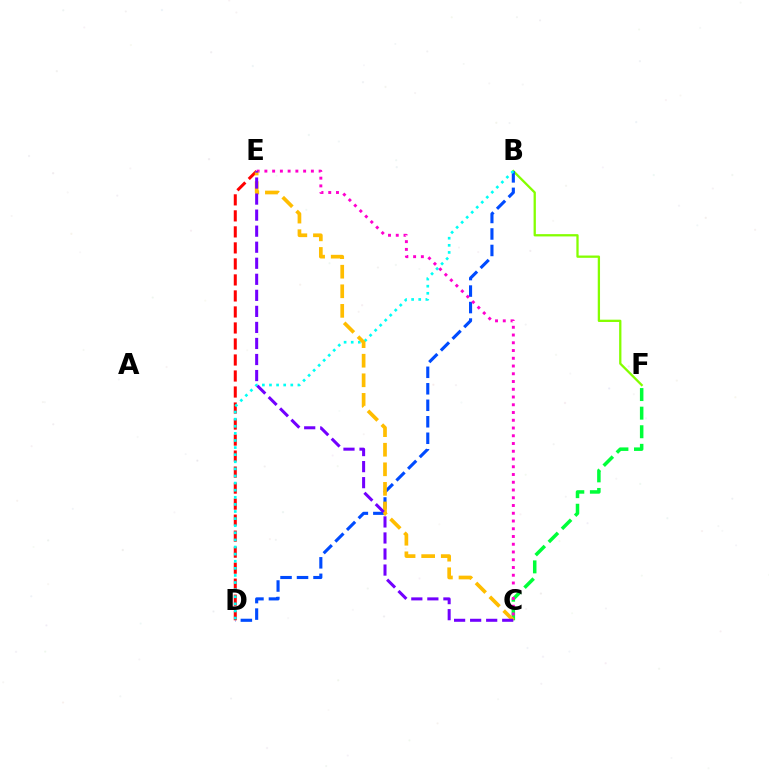{('B', 'F'): [{'color': '#84ff00', 'line_style': 'solid', 'thickness': 1.65}], ('C', 'F'): [{'color': '#00ff39', 'line_style': 'dashed', 'thickness': 2.53}], ('B', 'D'): [{'color': '#004bff', 'line_style': 'dashed', 'thickness': 2.24}, {'color': '#00fff6', 'line_style': 'dotted', 'thickness': 1.93}], ('D', 'E'): [{'color': '#ff0000', 'line_style': 'dashed', 'thickness': 2.18}], ('C', 'E'): [{'color': '#ff00cf', 'line_style': 'dotted', 'thickness': 2.11}, {'color': '#ffbd00', 'line_style': 'dashed', 'thickness': 2.66}, {'color': '#7200ff', 'line_style': 'dashed', 'thickness': 2.18}]}